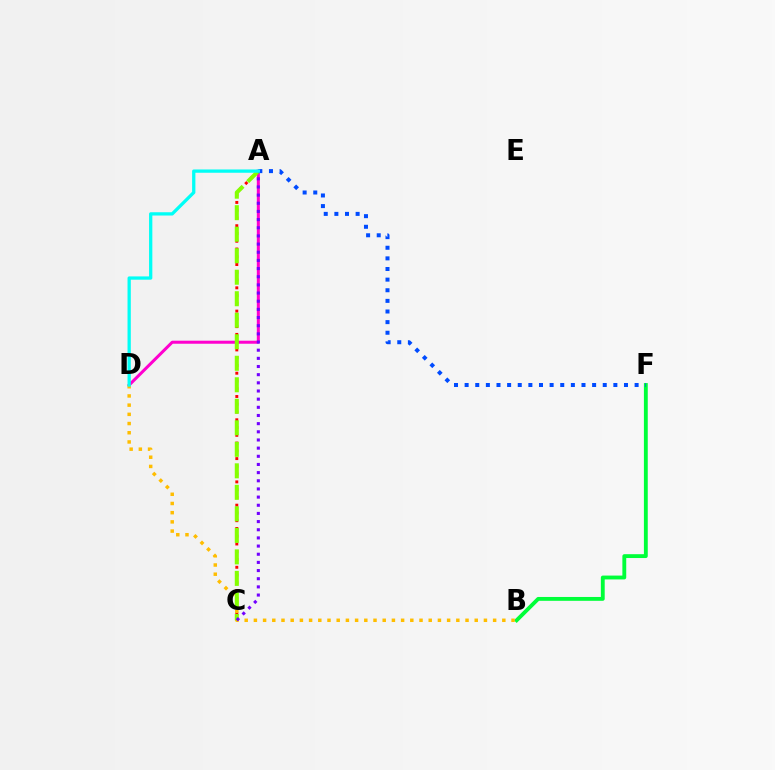{('B', 'F'): [{'color': '#00ff39', 'line_style': 'solid', 'thickness': 2.77}], ('A', 'D'): [{'color': '#ff00cf', 'line_style': 'solid', 'thickness': 2.18}, {'color': '#00fff6', 'line_style': 'solid', 'thickness': 2.36}], ('A', 'C'): [{'color': '#ff0000', 'line_style': 'dotted', 'thickness': 2.11}, {'color': '#84ff00', 'line_style': 'dashed', 'thickness': 2.92}, {'color': '#7200ff', 'line_style': 'dotted', 'thickness': 2.22}], ('B', 'D'): [{'color': '#ffbd00', 'line_style': 'dotted', 'thickness': 2.5}], ('A', 'F'): [{'color': '#004bff', 'line_style': 'dotted', 'thickness': 2.89}]}